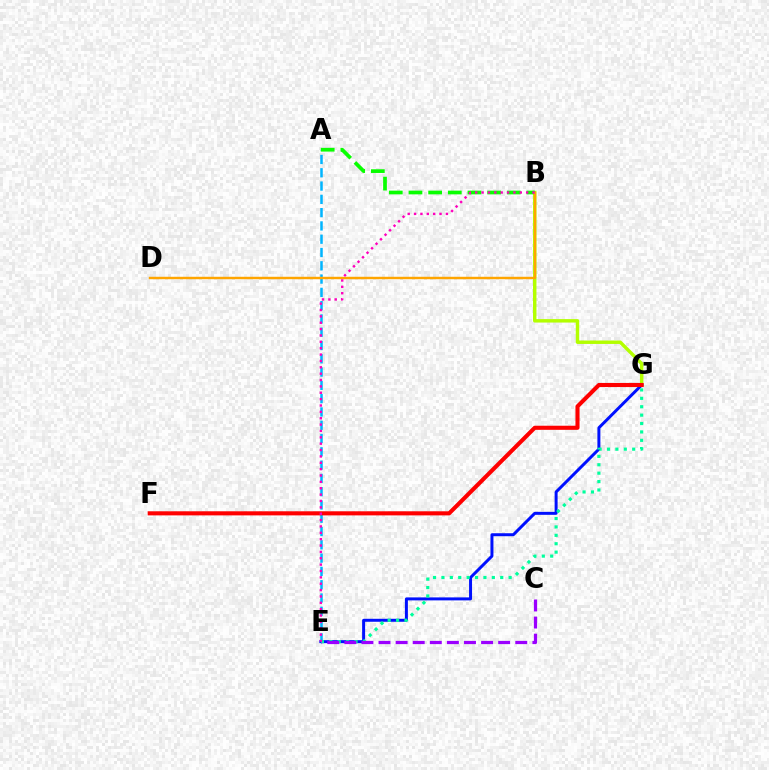{('B', 'G'): [{'color': '#b3ff00', 'line_style': 'solid', 'thickness': 2.48}], ('A', 'E'): [{'color': '#00b5ff', 'line_style': 'dashed', 'thickness': 1.81}], ('E', 'G'): [{'color': '#0010ff', 'line_style': 'solid', 'thickness': 2.14}, {'color': '#00ff9d', 'line_style': 'dotted', 'thickness': 2.28}], ('F', 'G'): [{'color': '#ff0000', 'line_style': 'solid', 'thickness': 2.94}], ('A', 'B'): [{'color': '#08ff00', 'line_style': 'dashed', 'thickness': 2.67}], ('B', 'D'): [{'color': '#ffa500', 'line_style': 'solid', 'thickness': 1.75}], ('C', 'E'): [{'color': '#9b00ff', 'line_style': 'dashed', 'thickness': 2.32}], ('B', 'E'): [{'color': '#ff00bd', 'line_style': 'dotted', 'thickness': 1.73}]}